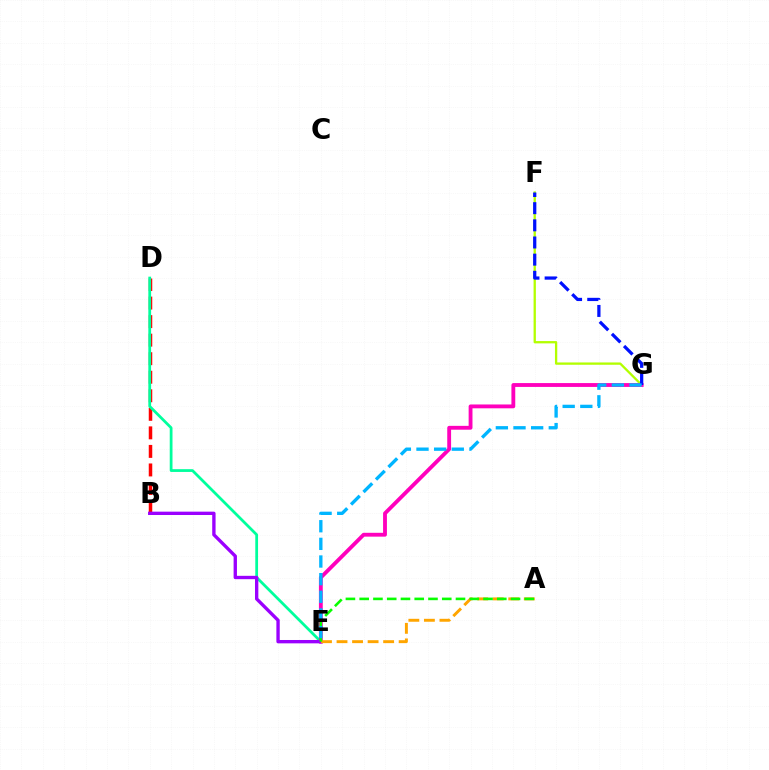{('B', 'D'): [{'color': '#ff0000', 'line_style': 'dashed', 'thickness': 2.52}], ('D', 'E'): [{'color': '#00ff9d', 'line_style': 'solid', 'thickness': 2.0}], ('F', 'G'): [{'color': '#b3ff00', 'line_style': 'solid', 'thickness': 1.66}, {'color': '#0010ff', 'line_style': 'dashed', 'thickness': 2.33}], ('E', 'G'): [{'color': '#ff00bd', 'line_style': 'solid', 'thickness': 2.77}, {'color': '#00b5ff', 'line_style': 'dashed', 'thickness': 2.4}], ('B', 'E'): [{'color': '#9b00ff', 'line_style': 'solid', 'thickness': 2.41}], ('A', 'E'): [{'color': '#ffa500', 'line_style': 'dashed', 'thickness': 2.11}, {'color': '#08ff00', 'line_style': 'dashed', 'thickness': 1.87}]}